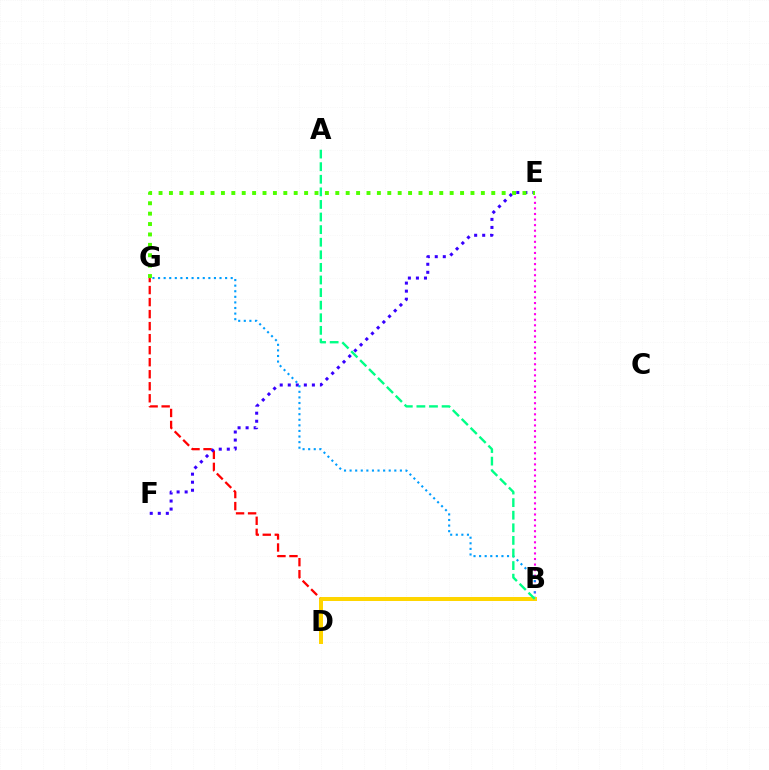{('D', 'G'): [{'color': '#ff0000', 'line_style': 'dashed', 'thickness': 1.63}], ('E', 'F'): [{'color': '#3700ff', 'line_style': 'dotted', 'thickness': 2.19}], ('E', 'G'): [{'color': '#4fff00', 'line_style': 'dotted', 'thickness': 2.82}], ('B', 'E'): [{'color': '#ff00ed', 'line_style': 'dotted', 'thickness': 1.51}], ('B', 'G'): [{'color': '#009eff', 'line_style': 'dotted', 'thickness': 1.52}], ('B', 'D'): [{'color': '#ffd500', 'line_style': 'solid', 'thickness': 2.88}], ('A', 'B'): [{'color': '#00ff86', 'line_style': 'dashed', 'thickness': 1.71}]}